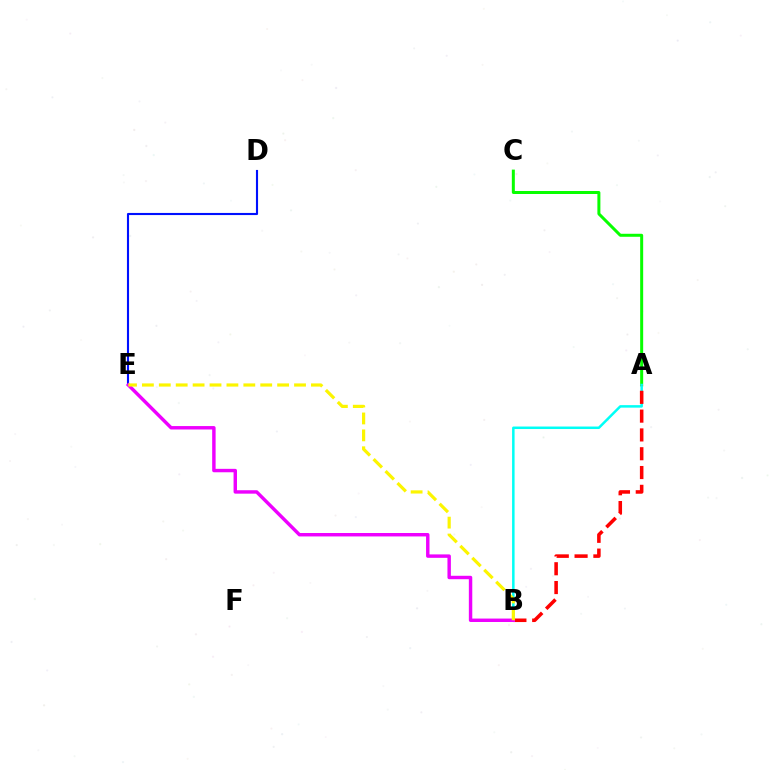{('A', 'C'): [{'color': '#08ff00', 'line_style': 'solid', 'thickness': 2.16}], ('D', 'E'): [{'color': '#0010ff', 'line_style': 'solid', 'thickness': 1.52}], ('A', 'B'): [{'color': '#00fff6', 'line_style': 'solid', 'thickness': 1.8}, {'color': '#ff0000', 'line_style': 'dashed', 'thickness': 2.55}], ('B', 'E'): [{'color': '#ee00ff', 'line_style': 'solid', 'thickness': 2.47}, {'color': '#fcf500', 'line_style': 'dashed', 'thickness': 2.3}]}